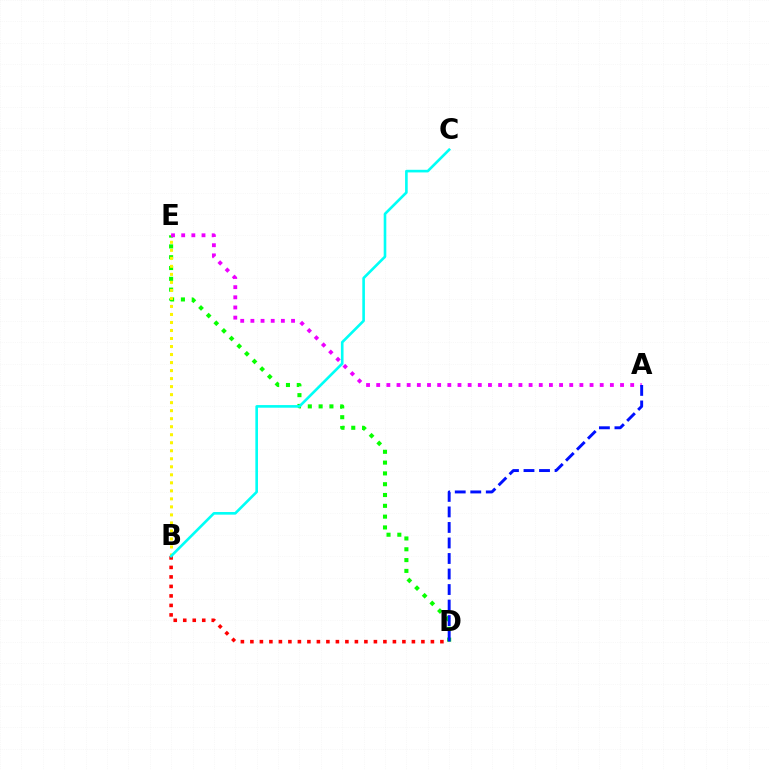{('D', 'E'): [{'color': '#08ff00', 'line_style': 'dotted', 'thickness': 2.94}], ('B', 'E'): [{'color': '#fcf500', 'line_style': 'dotted', 'thickness': 2.18}], ('B', 'D'): [{'color': '#ff0000', 'line_style': 'dotted', 'thickness': 2.58}], ('A', 'E'): [{'color': '#ee00ff', 'line_style': 'dotted', 'thickness': 2.76}], ('A', 'D'): [{'color': '#0010ff', 'line_style': 'dashed', 'thickness': 2.11}], ('B', 'C'): [{'color': '#00fff6', 'line_style': 'solid', 'thickness': 1.89}]}